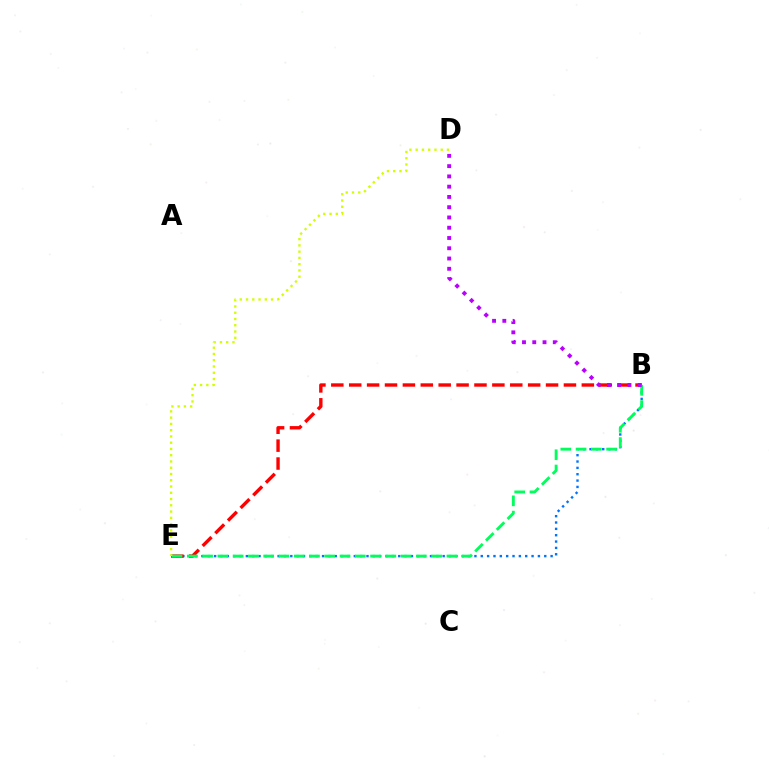{('B', 'E'): [{'color': '#0074ff', 'line_style': 'dotted', 'thickness': 1.72}, {'color': '#ff0000', 'line_style': 'dashed', 'thickness': 2.43}, {'color': '#00ff5c', 'line_style': 'dashed', 'thickness': 2.07}], ('B', 'D'): [{'color': '#b900ff', 'line_style': 'dotted', 'thickness': 2.79}], ('D', 'E'): [{'color': '#d1ff00', 'line_style': 'dotted', 'thickness': 1.7}]}